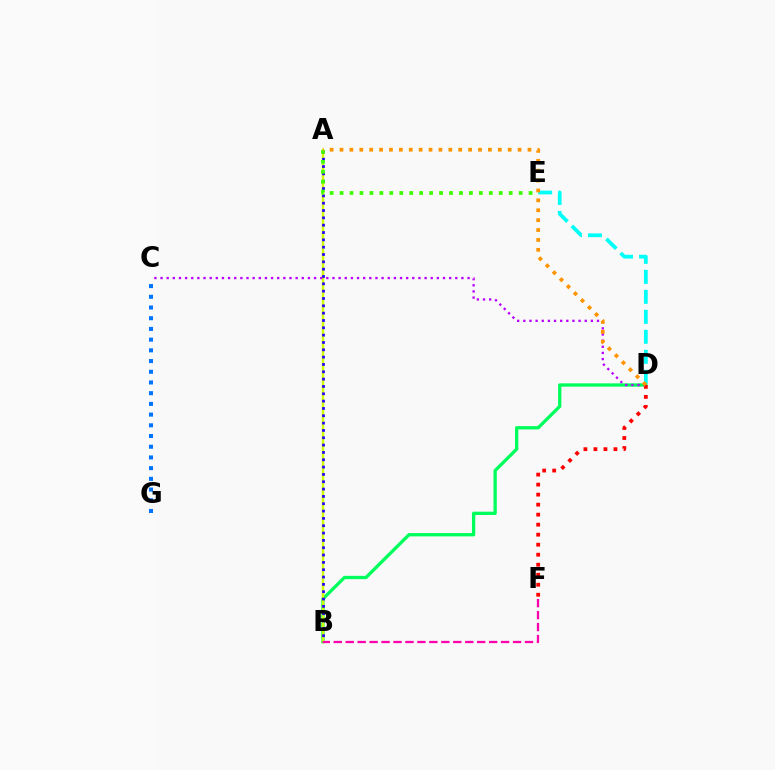{('C', 'G'): [{'color': '#0074ff', 'line_style': 'dotted', 'thickness': 2.91}], ('B', 'D'): [{'color': '#00ff5c', 'line_style': 'solid', 'thickness': 2.38}], ('A', 'B'): [{'color': '#d1ff00', 'line_style': 'solid', 'thickness': 1.78}, {'color': '#2500ff', 'line_style': 'dotted', 'thickness': 1.99}], ('C', 'D'): [{'color': '#b900ff', 'line_style': 'dotted', 'thickness': 1.67}], ('D', 'F'): [{'color': '#ff0000', 'line_style': 'dotted', 'thickness': 2.72}], ('D', 'E'): [{'color': '#00fff6', 'line_style': 'dashed', 'thickness': 2.71}], ('A', 'E'): [{'color': '#3dff00', 'line_style': 'dotted', 'thickness': 2.7}], ('A', 'D'): [{'color': '#ff9400', 'line_style': 'dotted', 'thickness': 2.69}], ('B', 'F'): [{'color': '#ff00ac', 'line_style': 'dashed', 'thickness': 1.62}]}